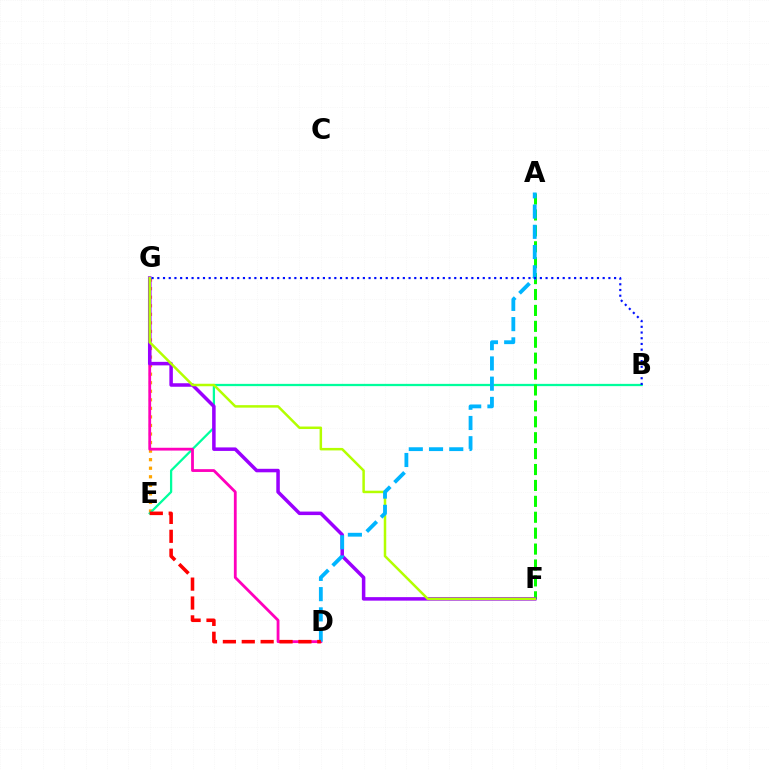{('E', 'G'): [{'color': '#ffa500', 'line_style': 'dotted', 'thickness': 2.32}], ('B', 'E'): [{'color': '#00ff9d', 'line_style': 'solid', 'thickness': 1.63}], ('A', 'F'): [{'color': '#08ff00', 'line_style': 'dashed', 'thickness': 2.16}], ('D', 'G'): [{'color': '#ff00bd', 'line_style': 'solid', 'thickness': 2.02}], ('F', 'G'): [{'color': '#9b00ff', 'line_style': 'solid', 'thickness': 2.53}, {'color': '#b3ff00', 'line_style': 'solid', 'thickness': 1.8}], ('A', 'D'): [{'color': '#00b5ff', 'line_style': 'dashed', 'thickness': 2.75}], ('D', 'E'): [{'color': '#ff0000', 'line_style': 'dashed', 'thickness': 2.57}], ('B', 'G'): [{'color': '#0010ff', 'line_style': 'dotted', 'thickness': 1.55}]}